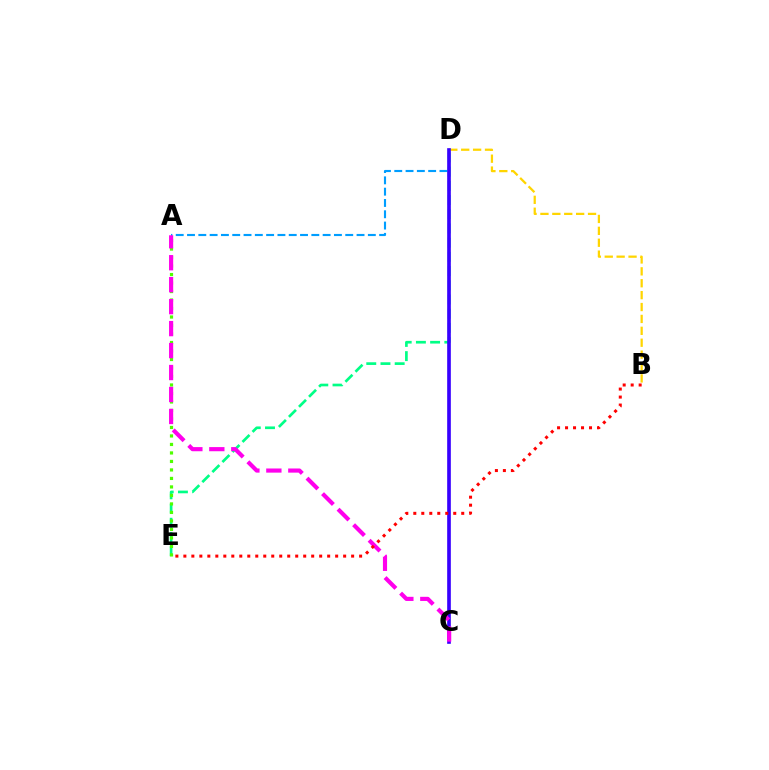{('A', 'D'): [{'color': '#009eff', 'line_style': 'dashed', 'thickness': 1.54}], ('B', 'D'): [{'color': '#ffd500', 'line_style': 'dashed', 'thickness': 1.62}], ('D', 'E'): [{'color': '#00ff86', 'line_style': 'dashed', 'thickness': 1.93}], ('C', 'D'): [{'color': '#3700ff', 'line_style': 'solid', 'thickness': 2.63}], ('A', 'E'): [{'color': '#4fff00', 'line_style': 'dotted', 'thickness': 2.31}], ('A', 'C'): [{'color': '#ff00ed', 'line_style': 'dashed', 'thickness': 2.98}], ('B', 'E'): [{'color': '#ff0000', 'line_style': 'dotted', 'thickness': 2.17}]}